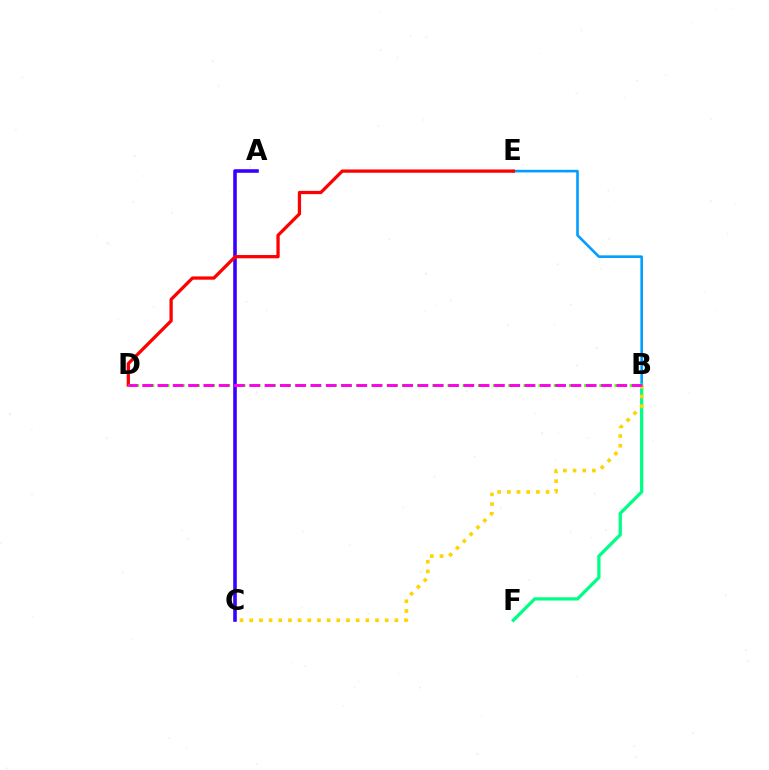{('B', 'E'): [{'color': '#009eff', 'line_style': 'solid', 'thickness': 1.88}], ('A', 'C'): [{'color': '#3700ff', 'line_style': 'solid', 'thickness': 2.58}], ('B', 'F'): [{'color': '#00ff86', 'line_style': 'solid', 'thickness': 2.35}], ('D', 'E'): [{'color': '#ff0000', 'line_style': 'solid', 'thickness': 2.35}], ('B', 'D'): [{'color': '#4fff00', 'line_style': 'dashed', 'thickness': 2.06}, {'color': '#ff00ed', 'line_style': 'dashed', 'thickness': 2.08}], ('B', 'C'): [{'color': '#ffd500', 'line_style': 'dotted', 'thickness': 2.63}]}